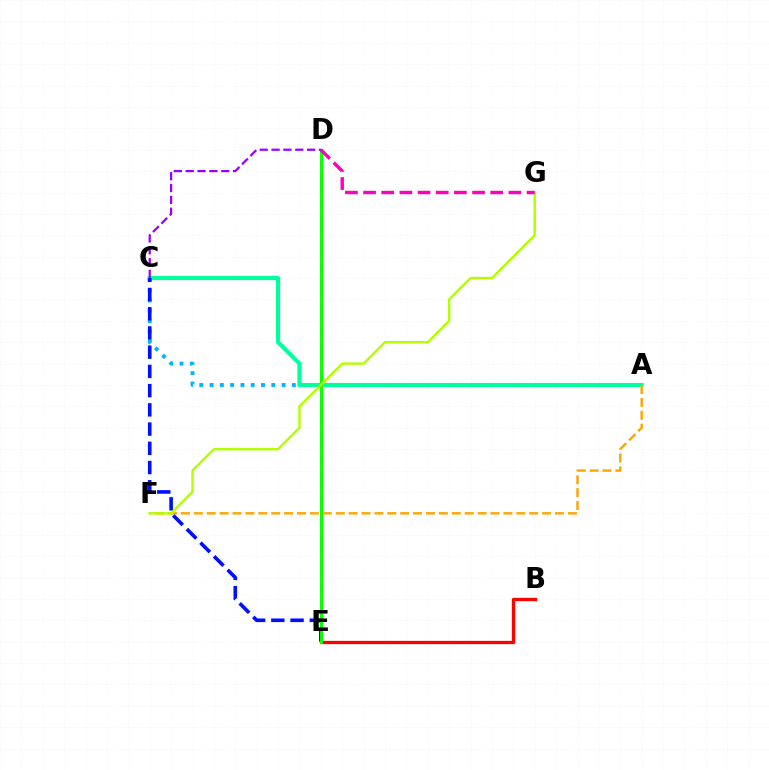{('A', 'C'): [{'color': '#00b5ff', 'line_style': 'dotted', 'thickness': 2.8}, {'color': '#00ff9d', 'line_style': 'solid', 'thickness': 2.97}], ('A', 'F'): [{'color': '#ffa500', 'line_style': 'dashed', 'thickness': 1.75}], ('B', 'E'): [{'color': '#ff0000', 'line_style': 'solid', 'thickness': 2.37}], ('C', 'E'): [{'color': '#0010ff', 'line_style': 'dashed', 'thickness': 2.61}], ('D', 'E'): [{'color': '#08ff00', 'line_style': 'solid', 'thickness': 2.11}], ('F', 'G'): [{'color': '#b3ff00', 'line_style': 'solid', 'thickness': 1.75}], ('D', 'G'): [{'color': '#ff00bd', 'line_style': 'dashed', 'thickness': 2.47}], ('C', 'D'): [{'color': '#9b00ff', 'line_style': 'dashed', 'thickness': 1.61}]}